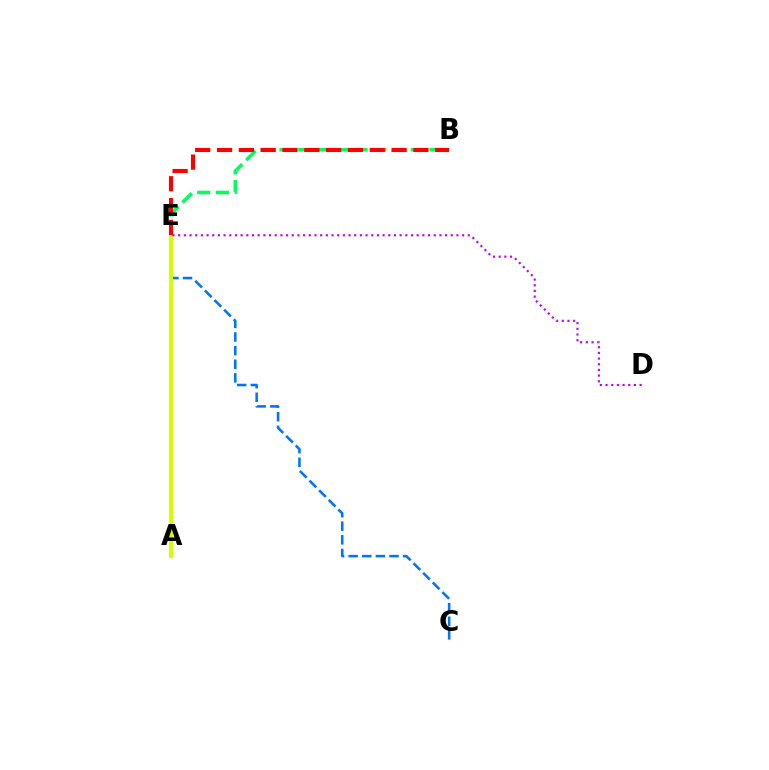{('C', 'E'): [{'color': '#0074ff', 'line_style': 'dashed', 'thickness': 1.85}], ('A', 'E'): [{'color': '#d1ff00', 'line_style': 'solid', 'thickness': 2.96}], ('B', 'E'): [{'color': '#00ff5c', 'line_style': 'dashed', 'thickness': 2.55}, {'color': '#ff0000', 'line_style': 'dashed', 'thickness': 2.96}], ('D', 'E'): [{'color': '#b900ff', 'line_style': 'dotted', 'thickness': 1.54}]}